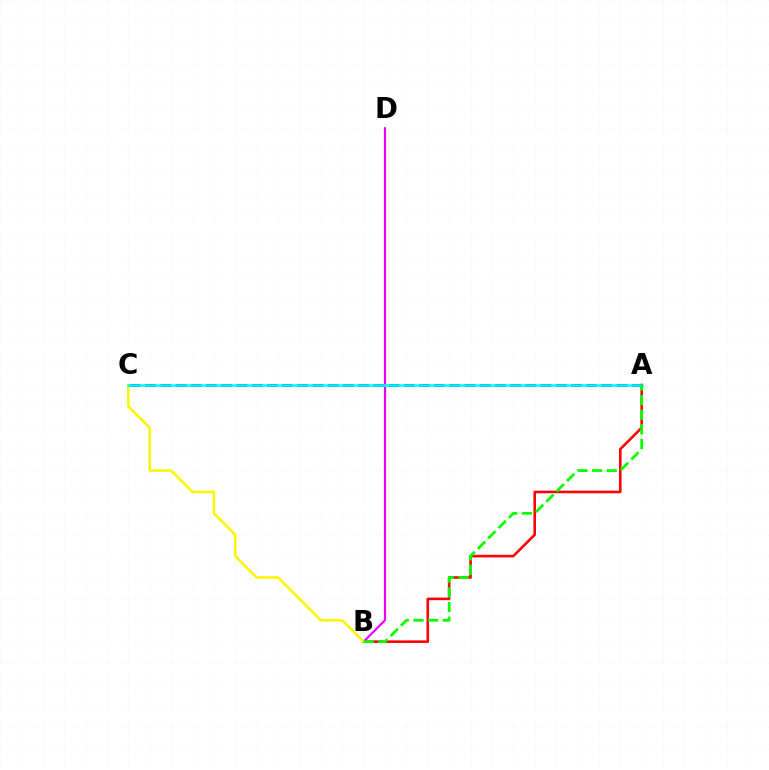{('A', 'B'): [{'color': '#ff0000', 'line_style': 'solid', 'thickness': 1.86}, {'color': '#08ff00', 'line_style': 'dashed', 'thickness': 1.99}], ('B', 'D'): [{'color': '#ee00ff', 'line_style': 'solid', 'thickness': 1.57}], ('A', 'C'): [{'color': '#0010ff', 'line_style': 'dashed', 'thickness': 2.07}, {'color': '#00fff6', 'line_style': 'solid', 'thickness': 1.81}], ('B', 'C'): [{'color': '#fcf500', 'line_style': 'solid', 'thickness': 1.82}]}